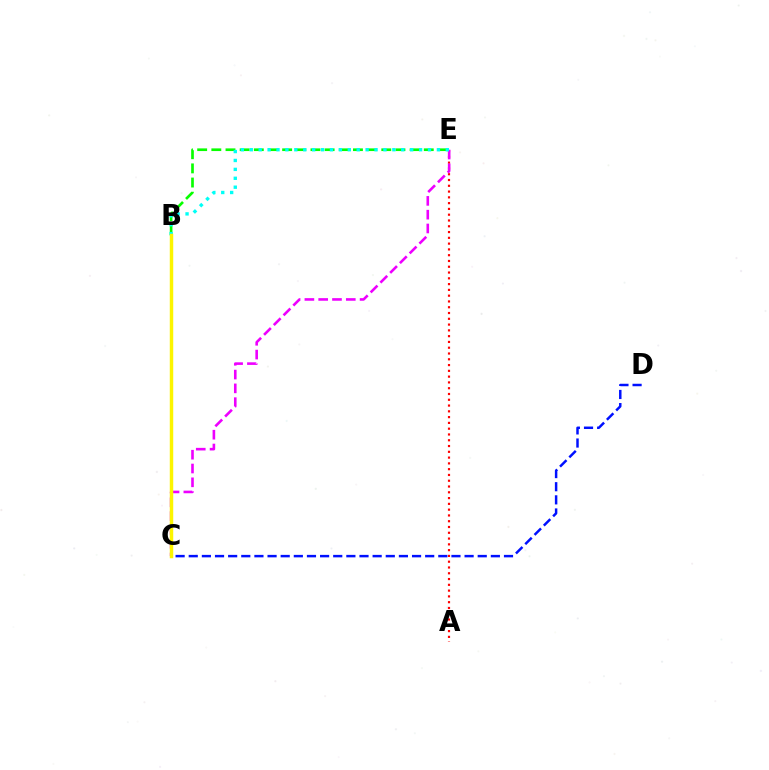{('A', 'E'): [{'color': '#ff0000', 'line_style': 'dotted', 'thickness': 1.57}], ('B', 'E'): [{'color': '#08ff00', 'line_style': 'dashed', 'thickness': 1.92}, {'color': '#00fff6', 'line_style': 'dotted', 'thickness': 2.42}], ('C', 'E'): [{'color': '#ee00ff', 'line_style': 'dashed', 'thickness': 1.87}], ('C', 'D'): [{'color': '#0010ff', 'line_style': 'dashed', 'thickness': 1.78}], ('B', 'C'): [{'color': '#fcf500', 'line_style': 'solid', 'thickness': 2.49}]}